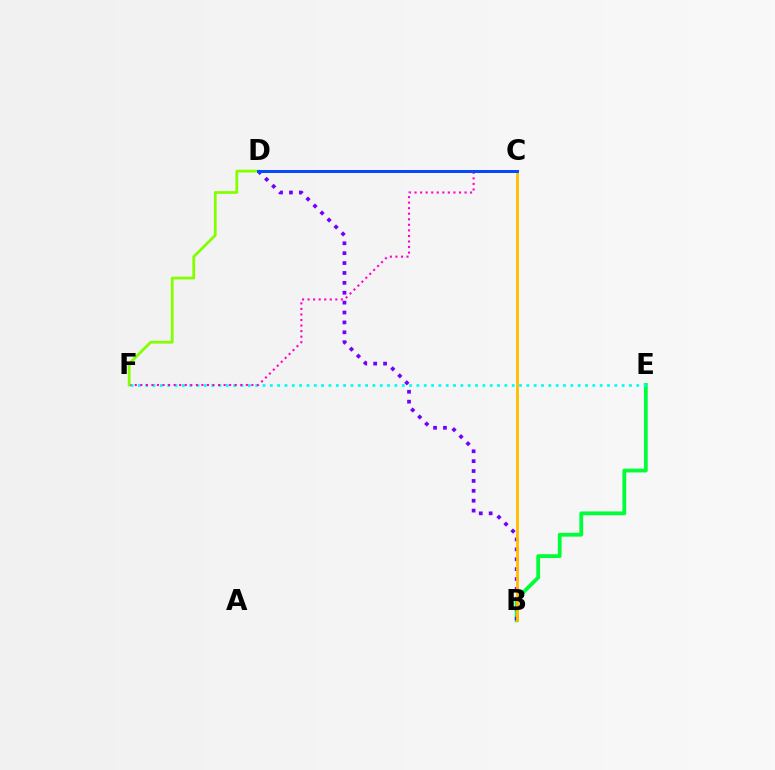{('B', 'E'): [{'color': '#00ff39', 'line_style': 'solid', 'thickness': 2.73}], ('E', 'F'): [{'color': '#00fff6', 'line_style': 'dotted', 'thickness': 1.99}], ('C', 'F'): [{'color': '#ff00cf', 'line_style': 'dotted', 'thickness': 1.51}], ('C', 'D'): [{'color': '#ff0000', 'line_style': 'solid', 'thickness': 2.01}, {'color': '#004bff', 'line_style': 'solid', 'thickness': 2.12}], ('B', 'D'): [{'color': '#7200ff', 'line_style': 'dotted', 'thickness': 2.69}], ('D', 'F'): [{'color': '#84ff00', 'line_style': 'solid', 'thickness': 2.0}], ('B', 'C'): [{'color': '#ffbd00', 'line_style': 'solid', 'thickness': 2.01}]}